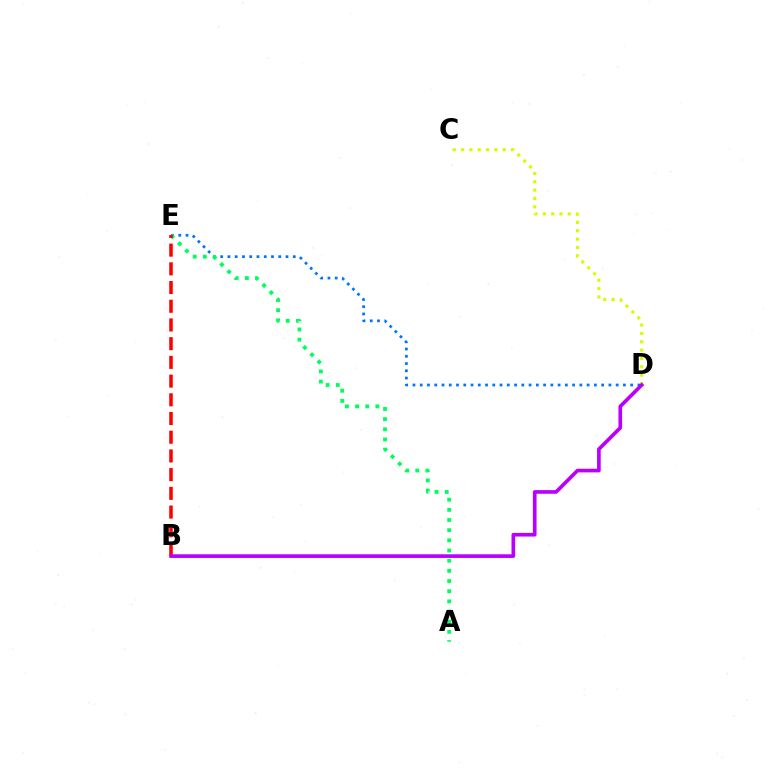{('D', 'E'): [{'color': '#0074ff', 'line_style': 'dotted', 'thickness': 1.97}], ('A', 'E'): [{'color': '#00ff5c', 'line_style': 'dotted', 'thickness': 2.76}], ('C', 'D'): [{'color': '#d1ff00', 'line_style': 'dotted', 'thickness': 2.27}], ('B', 'E'): [{'color': '#ff0000', 'line_style': 'dashed', 'thickness': 2.54}], ('B', 'D'): [{'color': '#b900ff', 'line_style': 'solid', 'thickness': 2.64}]}